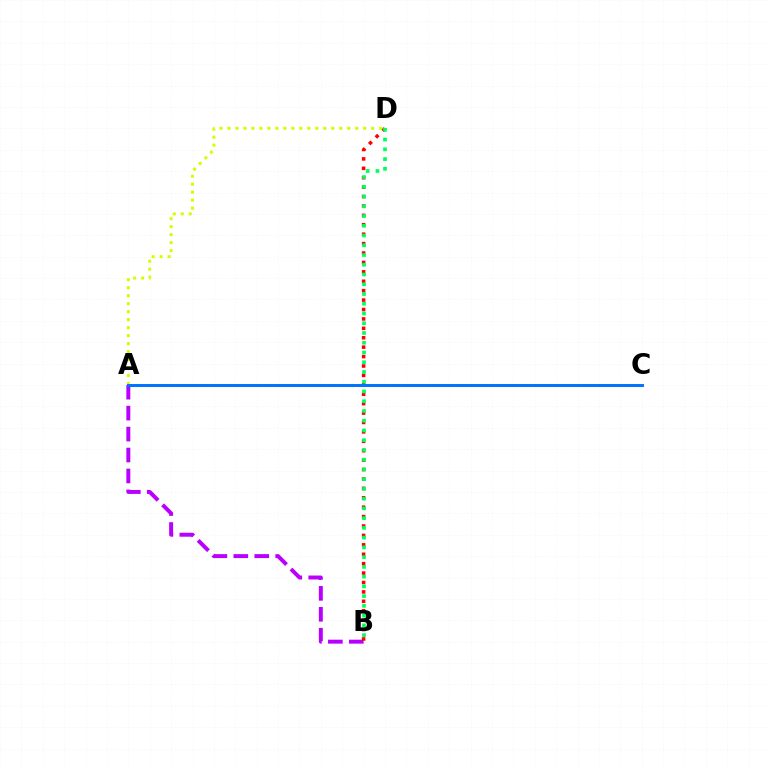{('A', 'B'): [{'color': '#b900ff', 'line_style': 'dashed', 'thickness': 2.85}], ('B', 'D'): [{'color': '#ff0000', 'line_style': 'dotted', 'thickness': 2.56}, {'color': '#00ff5c', 'line_style': 'dotted', 'thickness': 2.65}], ('A', 'D'): [{'color': '#d1ff00', 'line_style': 'dotted', 'thickness': 2.17}], ('A', 'C'): [{'color': '#0074ff', 'line_style': 'solid', 'thickness': 2.14}]}